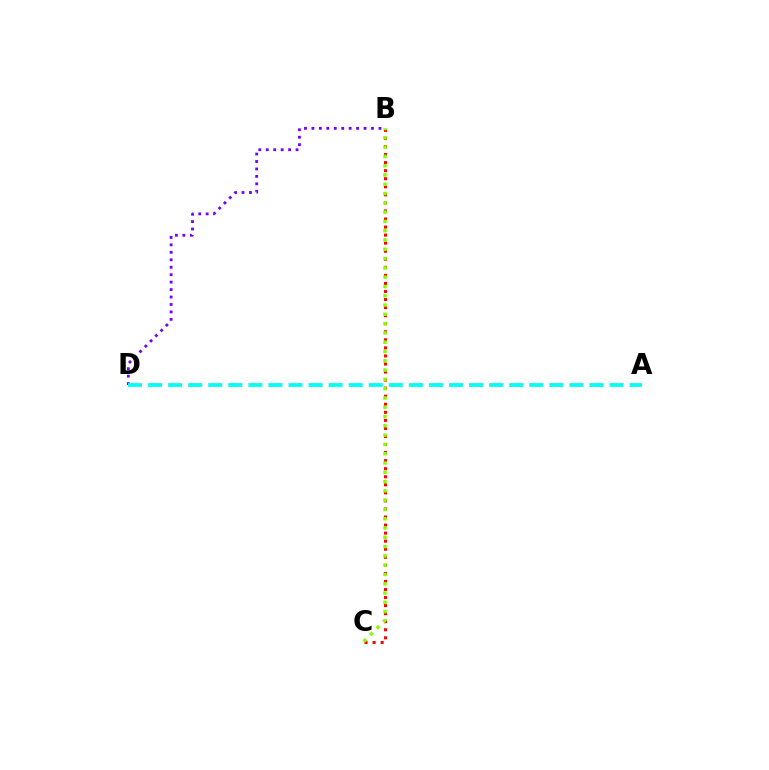{('B', 'C'): [{'color': '#ff0000', 'line_style': 'dotted', 'thickness': 2.19}, {'color': '#84ff00', 'line_style': 'dotted', 'thickness': 2.52}], ('B', 'D'): [{'color': '#7200ff', 'line_style': 'dotted', 'thickness': 2.02}], ('A', 'D'): [{'color': '#00fff6', 'line_style': 'dashed', 'thickness': 2.73}]}